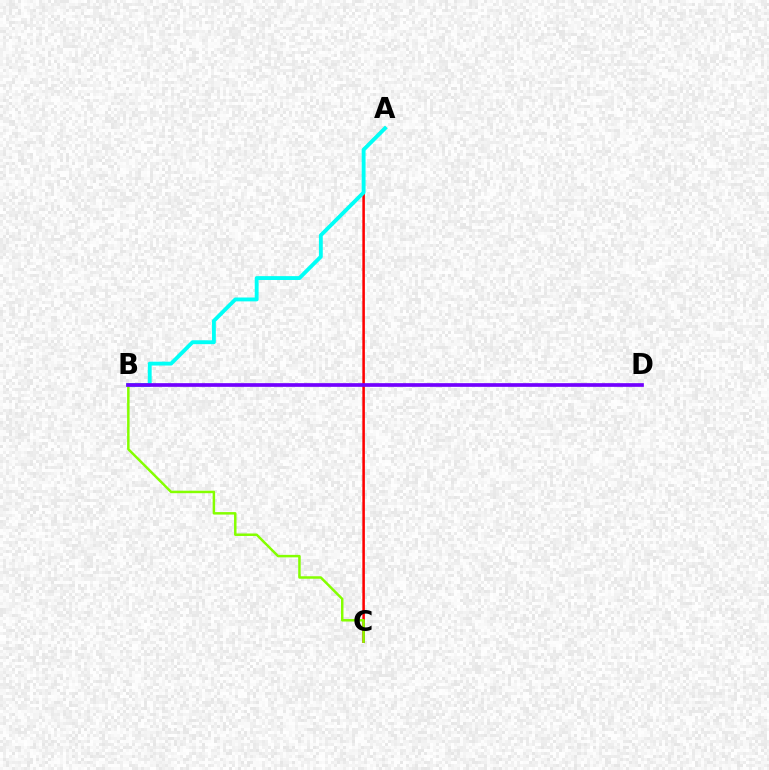{('A', 'C'): [{'color': '#ff0000', 'line_style': 'solid', 'thickness': 1.83}], ('A', 'B'): [{'color': '#00fff6', 'line_style': 'solid', 'thickness': 2.78}], ('B', 'C'): [{'color': '#84ff00', 'line_style': 'solid', 'thickness': 1.79}], ('B', 'D'): [{'color': '#7200ff', 'line_style': 'solid', 'thickness': 2.65}]}